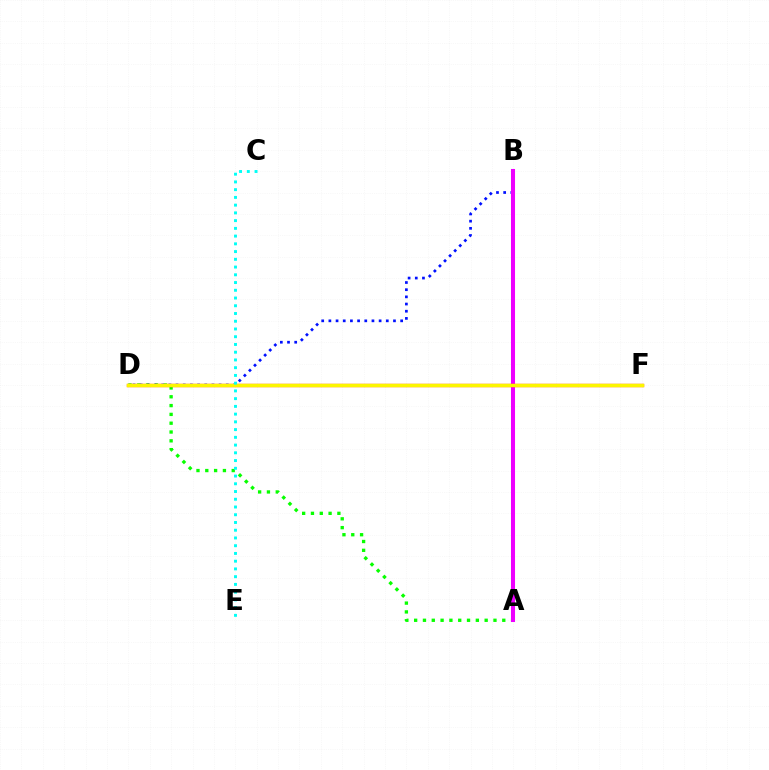{('A', 'D'): [{'color': '#08ff00', 'line_style': 'dotted', 'thickness': 2.39}], ('B', 'D'): [{'color': '#0010ff', 'line_style': 'dotted', 'thickness': 1.95}], ('A', 'B'): [{'color': '#ee00ff', 'line_style': 'solid', 'thickness': 2.92}], ('D', 'F'): [{'color': '#ff0000', 'line_style': 'solid', 'thickness': 2.36}, {'color': '#fcf500', 'line_style': 'solid', 'thickness': 2.5}], ('C', 'E'): [{'color': '#00fff6', 'line_style': 'dotted', 'thickness': 2.1}]}